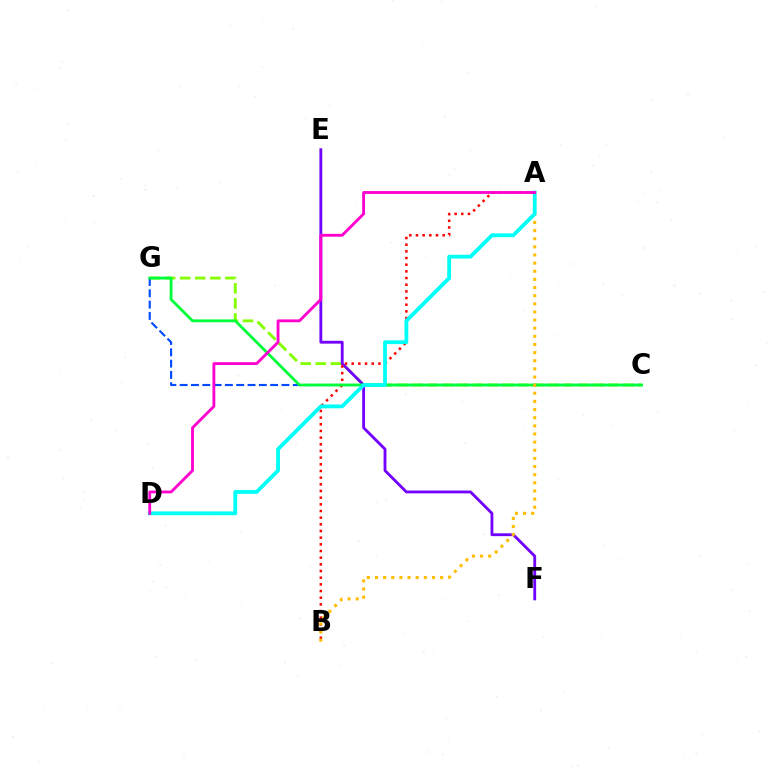{('C', 'G'): [{'color': '#84ff00', 'line_style': 'dashed', 'thickness': 2.05}, {'color': '#004bff', 'line_style': 'dashed', 'thickness': 1.54}, {'color': '#00ff39', 'line_style': 'solid', 'thickness': 2.03}], ('E', 'F'): [{'color': '#7200ff', 'line_style': 'solid', 'thickness': 2.04}], ('A', 'B'): [{'color': '#ff0000', 'line_style': 'dotted', 'thickness': 1.81}, {'color': '#ffbd00', 'line_style': 'dotted', 'thickness': 2.21}], ('A', 'D'): [{'color': '#00fff6', 'line_style': 'solid', 'thickness': 2.73}, {'color': '#ff00cf', 'line_style': 'solid', 'thickness': 2.05}]}